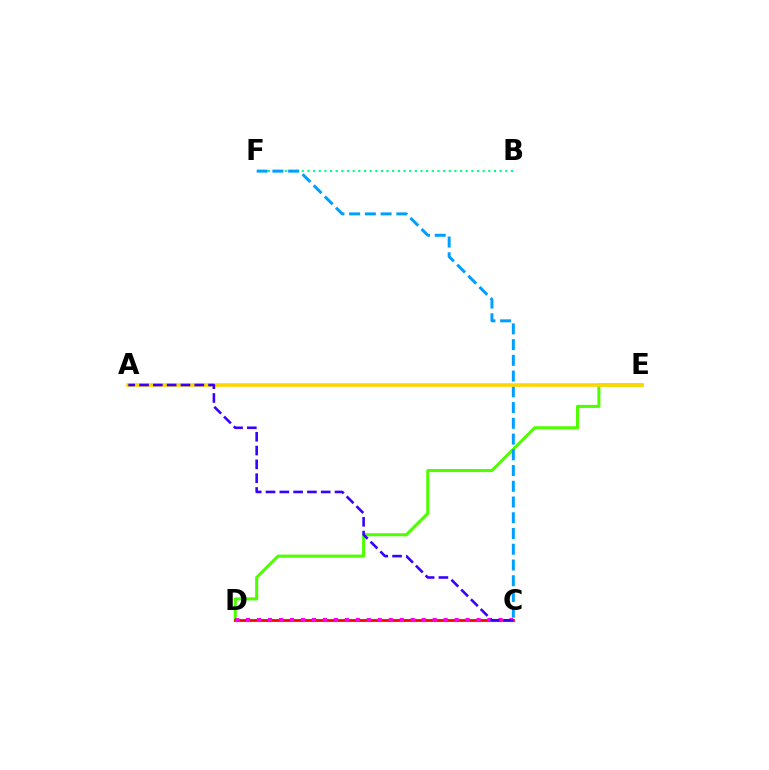{('D', 'E'): [{'color': '#4fff00', 'line_style': 'solid', 'thickness': 2.22}], ('C', 'D'): [{'color': '#ff0000', 'line_style': 'solid', 'thickness': 1.99}, {'color': '#ff00ed', 'line_style': 'dotted', 'thickness': 2.98}], ('B', 'F'): [{'color': '#00ff86', 'line_style': 'dotted', 'thickness': 1.54}], ('C', 'F'): [{'color': '#009eff', 'line_style': 'dashed', 'thickness': 2.14}], ('A', 'E'): [{'color': '#ffd500', 'line_style': 'solid', 'thickness': 2.58}], ('A', 'C'): [{'color': '#3700ff', 'line_style': 'dashed', 'thickness': 1.88}]}